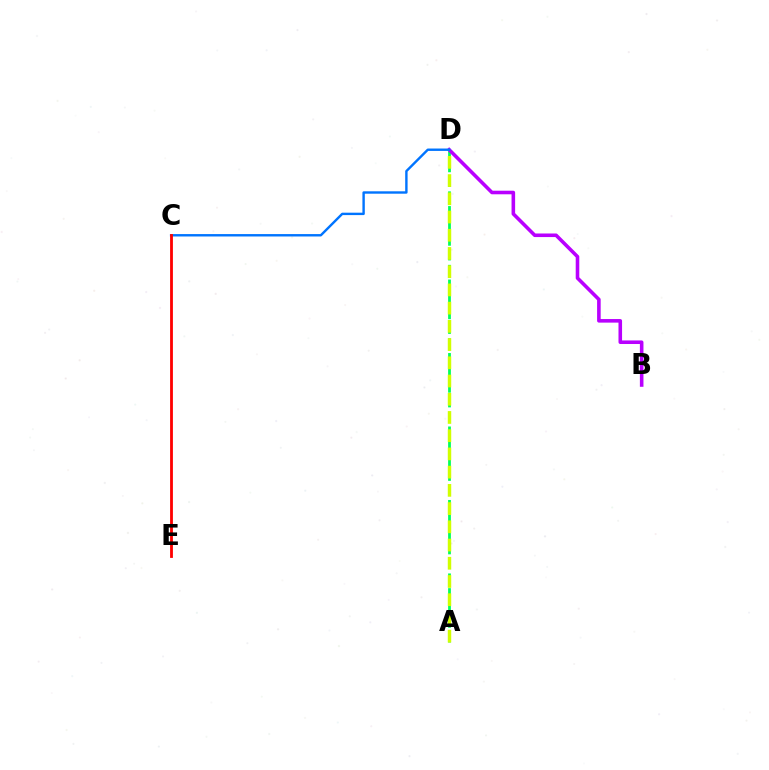{('A', 'D'): [{'color': '#00ff5c', 'line_style': 'dashed', 'thickness': 2.0}, {'color': '#d1ff00', 'line_style': 'dashed', 'thickness': 2.48}], ('B', 'D'): [{'color': '#b900ff', 'line_style': 'solid', 'thickness': 2.58}], ('C', 'D'): [{'color': '#0074ff', 'line_style': 'solid', 'thickness': 1.73}], ('C', 'E'): [{'color': '#ff0000', 'line_style': 'solid', 'thickness': 2.03}]}